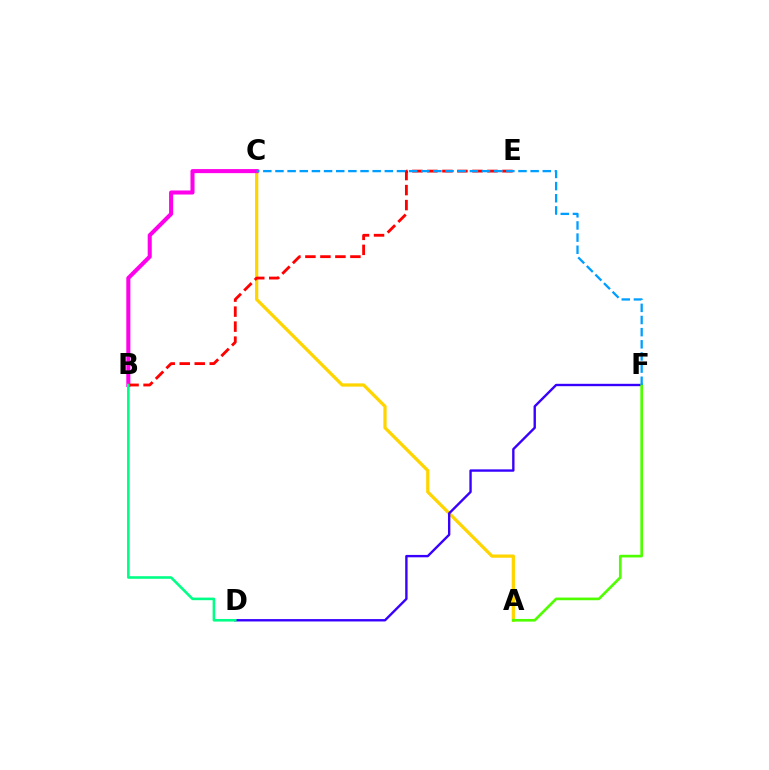{('A', 'C'): [{'color': '#ffd500', 'line_style': 'solid', 'thickness': 2.34}], ('B', 'C'): [{'color': '#ff00ed', 'line_style': 'solid', 'thickness': 2.92}], ('B', 'E'): [{'color': '#ff0000', 'line_style': 'dashed', 'thickness': 2.04}], ('D', 'F'): [{'color': '#3700ff', 'line_style': 'solid', 'thickness': 1.71}], ('A', 'F'): [{'color': '#4fff00', 'line_style': 'solid', 'thickness': 1.91}], ('B', 'D'): [{'color': '#00ff86', 'line_style': 'solid', 'thickness': 1.87}], ('C', 'F'): [{'color': '#009eff', 'line_style': 'dashed', 'thickness': 1.65}]}